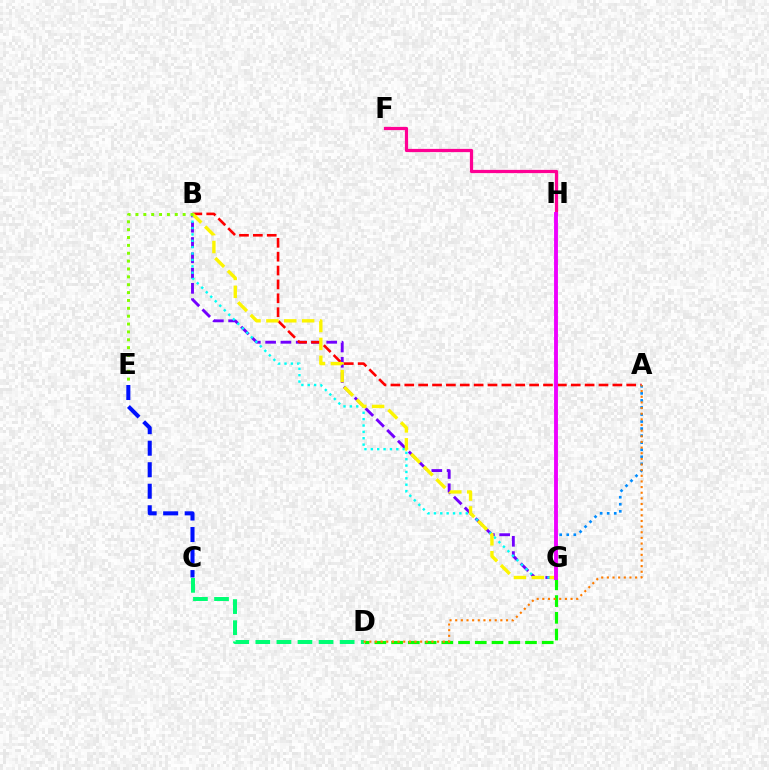{('B', 'G'): [{'color': '#7200ff', 'line_style': 'dashed', 'thickness': 2.08}, {'color': '#00fff6', 'line_style': 'dotted', 'thickness': 1.73}, {'color': '#fcf500', 'line_style': 'dashed', 'thickness': 2.43}], ('A', 'B'): [{'color': '#ff0000', 'line_style': 'dashed', 'thickness': 1.88}], ('D', 'G'): [{'color': '#08ff00', 'line_style': 'dashed', 'thickness': 2.27}], ('C', 'E'): [{'color': '#0010ff', 'line_style': 'dashed', 'thickness': 2.92}], ('C', 'D'): [{'color': '#00ff74', 'line_style': 'dashed', 'thickness': 2.86}], ('A', 'G'): [{'color': '#008cff', 'line_style': 'dotted', 'thickness': 1.91}], ('A', 'D'): [{'color': '#ff7c00', 'line_style': 'dotted', 'thickness': 1.53}], ('F', 'H'): [{'color': '#ff0094', 'line_style': 'solid', 'thickness': 2.32}], ('G', 'H'): [{'color': '#ee00ff', 'line_style': 'solid', 'thickness': 2.79}], ('B', 'E'): [{'color': '#84ff00', 'line_style': 'dotted', 'thickness': 2.14}]}